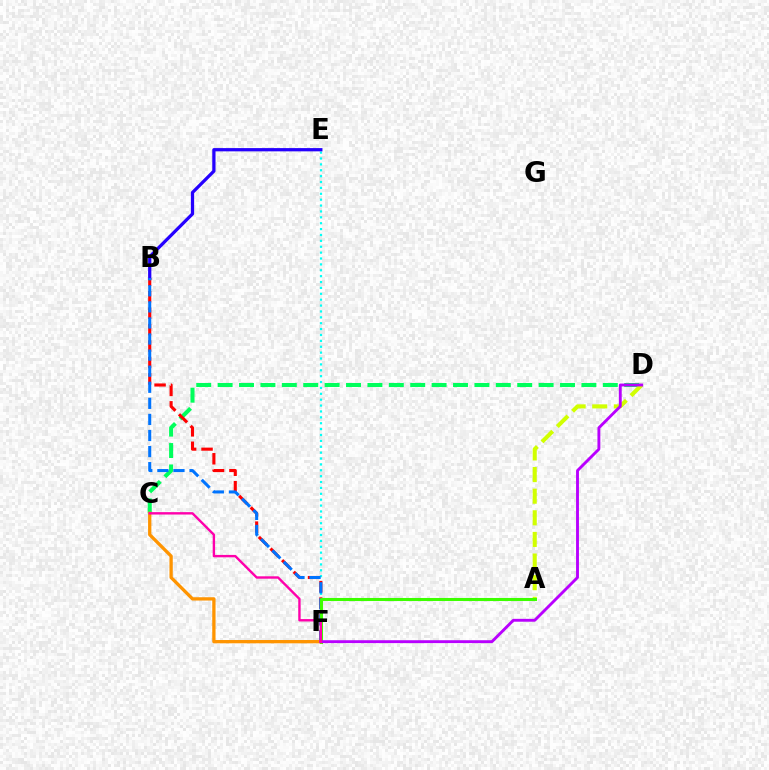{('C', 'D'): [{'color': '#00ff5c', 'line_style': 'dashed', 'thickness': 2.91}], ('E', 'F'): [{'color': '#00fff6', 'line_style': 'dotted', 'thickness': 1.6}], ('A', 'D'): [{'color': '#d1ff00', 'line_style': 'dashed', 'thickness': 2.94}], ('B', 'F'): [{'color': '#ff0000', 'line_style': 'dashed', 'thickness': 2.23}, {'color': '#0074ff', 'line_style': 'dashed', 'thickness': 2.18}], ('B', 'E'): [{'color': '#2500ff', 'line_style': 'solid', 'thickness': 2.34}], ('A', 'F'): [{'color': '#3dff00', 'line_style': 'solid', 'thickness': 2.2}], ('C', 'F'): [{'color': '#ff9400', 'line_style': 'solid', 'thickness': 2.37}, {'color': '#ff00ac', 'line_style': 'solid', 'thickness': 1.72}], ('D', 'F'): [{'color': '#b900ff', 'line_style': 'solid', 'thickness': 2.07}]}